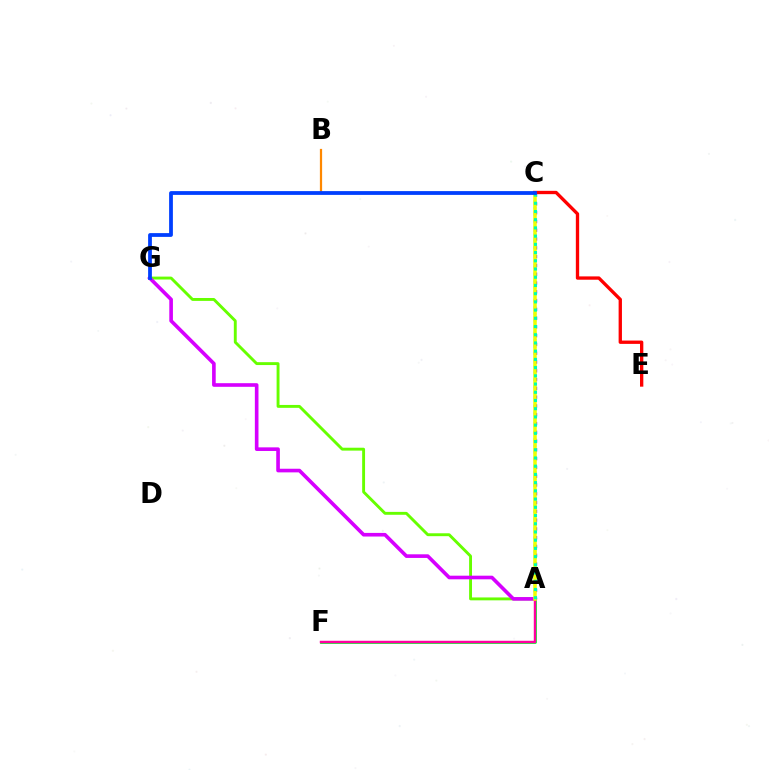{('A', 'F'): [{'color': '#00ff27', 'line_style': 'solid', 'thickness': 2.0}, {'color': '#ff00a0', 'line_style': 'solid', 'thickness': 1.76}], ('A', 'C'): [{'color': '#4f00ff', 'line_style': 'dotted', 'thickness': 2.39}, {'color': '#00c7ff', 'line_style': 'dotted', 'thickness': 1.79}, {'color': '#eeff00', 'line_style': 'solid', 'thickness': 2.53}, {'color': '#00ffaf', 'line_style': 'dotted', 'thickness': 2.23}], ('A', 'G'): [{'color': '#66ff00', 'line_style': 'solid', 'thickness': 2.09}, {'color': '#d600ff', 'line_style': 'solid', 'thickness': 2.61}], ('B', 'C'): [{'color': '#ff8800', 'line_style': 'solid', 'thickness': 1.61}], ('C', 'E'): [{'color': '#ff0000', 'line_style': 'solid', 'thickness': 2.39}], ('C', 'G'): [{'color': '#003fff', 'line_style': 'solid', 'thickness': 2.72}]}